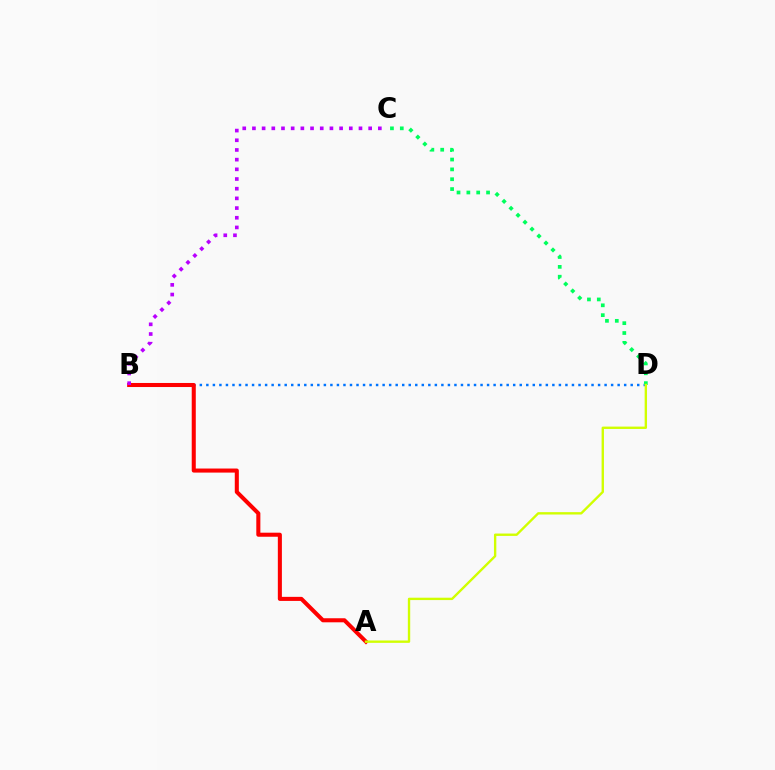{('B', 'D'): [{'color': '#0074ff', 'line_style': 'dotted', 'thickness': 1.77}], ('C', 'D'): [{'color': '#00ff5c', 'line_style': 'dotted', 'thickness': 2.68}], ('A', 'B'): [{'color': '#ff0000', 'line_style': 'solid', 'thickness': 2.92}], ('B', 'C'): [{'color': '#b900ff', 'line_style': 'dotted', 'thickness': 2.63}], ('A', 'D'): [{'color': '#d1ff00', 'line_style': 'solid', 'thickness': 1.71}]}